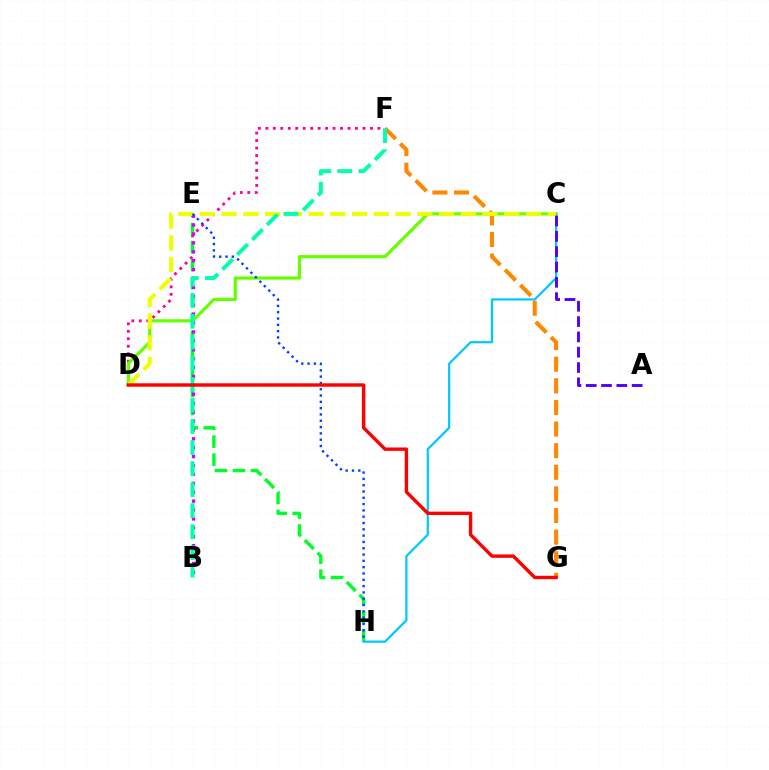{('D', 'F'): [{'color': '#ff00a0', 'line_style': 'dotted', 'thickness': 2.03}], ('E', 'H'): [{'color': '#00ff27', 'line_style': 'dashed', 'thickness': 2.44}, {'color': '#003fff', 'line_style': 'dotted', 'thickness': 1.71}], ('B', 'E'): [{'color': '#d600ff', 'line_style': 'dotted', 'thickness': 2.42}], ('C', 'D'): [{'color': '#66ff00', 'line_style': 'solid', 'thickness': 2.3}, {'color': '#eeff00', 'line_style': 'dashed', 'thickness': 2.95}], ('C', 'H'): [{'color': '#00c7ff', 'line_style': 'solid', 'thickness': 1.59}], ('F', 'G'): [{'color': '#ff8800', 'line_style': 'dashed', 'thickness': 2.94}], ('A', 'C'): [{'color': '#4f00ff', 'line_style': 'dashed', 'thickness': 2.08}], ('B', 'F'): [{'color': '#00ffaf', 'line_style': 'dashed', 'thickness': 2.86}], ('D', 'G'): [{'color': '#ff0000', 'line_style': 'solid', 'thickness': 2.44}]}